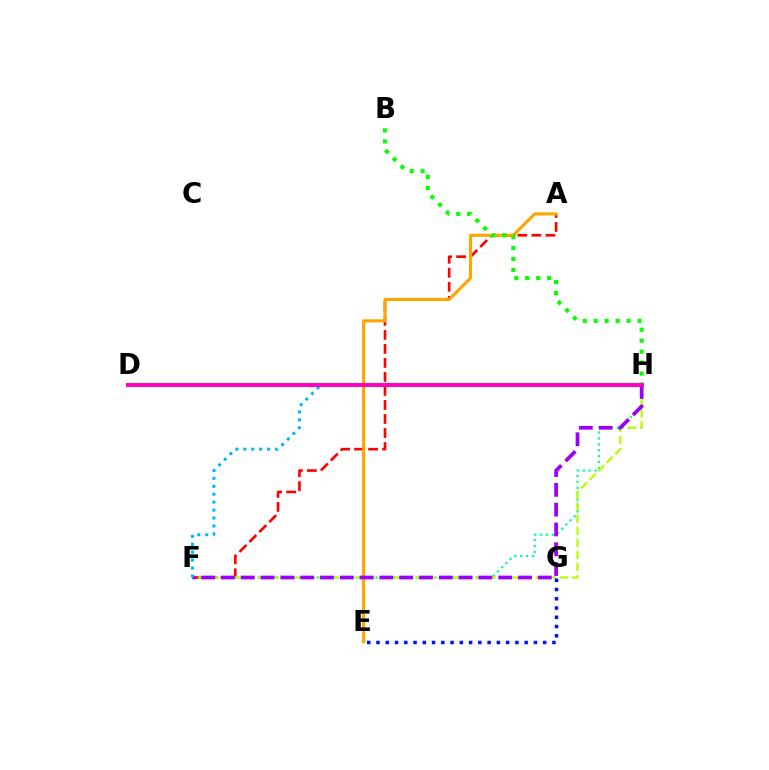{('A', 'F'): [{'color': '#ff0000', 'line_style': 'dashed', 'thickness': 1.91}], ('F', 'H'): [{'color': '#00ff9d', 'line_style': 'dotted', 'thickness': 1.6}, {'color': '#b3ff00', 'line_style': 'dashed', 'thickness': 1.64}, {'color': '#9b00ff', 'line_style': 'dashed', 'thickness': 2.69}, {'color': '#00b5ff', 'line_style': 'dotted', 'thickness': 2.16}], ('A', 'E'): [{'color': '#ffa500', 'line_style': 'solid', 'thickness': 2.24}], ('E', 'G'): [{'color': '#0010ff', 'line_style': 'dotted', 'thickness': 2.52}], ('B', 'H'): [{'color': '#08ff00', 'line_style': 'dotted', 'thickness': 2.98}], ('D', 'H'): [{'color': '#ff00bd', 'line_style': 'solid', 'thickness': 2.83}]}